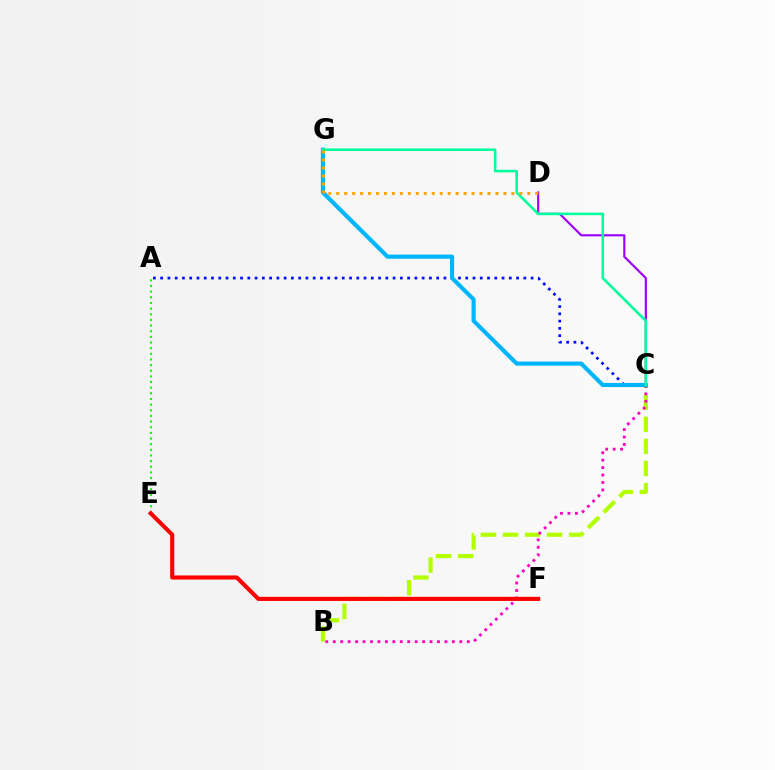{('B', 'C'): [{'color': '#b3ff00', 'line_style': 'dashed', 'thickness': 3.0}, {'color': '#ff00bd', 'line_style': 'dotted', 'thickness': 2.02}], ('C', 'D'): [{'color': '#9b00ff', 'line_style': 'solid', 'thickness': 1.56}], ('A', 'E'): [{'color': '#08ff00', 'line_style': 'dotted', 'thickness': 1.53}], ('A', 'C'): [{'color': '#0010ff', 'line_style': 'dotted', 'thickness': 1.97}], ('C', 'G'): [{'color': '#00b5ff', 'line_style': 'solid', 'thickness': 2.98}, {'color': '#00ff9d', 'line_style': 'solid', 'thickness': 1.87}], ('E', 'F'): [{'color': '#ff0000', 'line_style': 'solid', 'thickness': 2.95}], ('D', 'G'): [{'color': '#ffa500', 'line_style': 'dotted', 'thickness': 2.16}]}